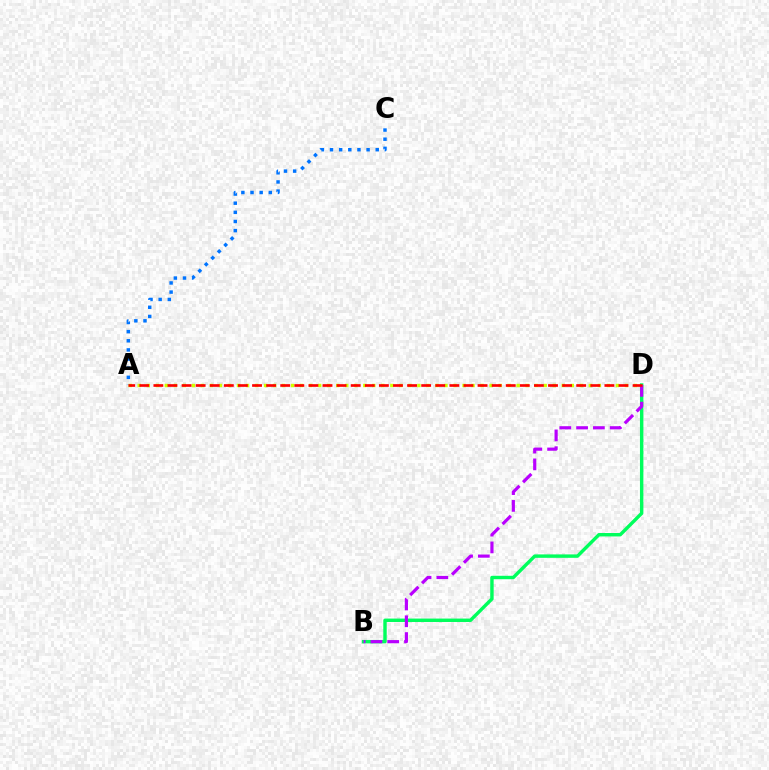{('B', 'D'): [{'color': '#00ff5c', 'line_style': 'solid', 'thickness': 2.46}, {'color': '#b900ff', 'line_style': 'dashed', 'thickness': 2.28}], ('A', 'D'): [{'color': '#d1ff00', 'line_style': 'dotted', 'thickness': 2.45}, {'color': '#ff0000', 'line_style': 'dashed', 'thickness': 1.91}], ('A', 'C'): [{'color': '#0074ff', 'line_style': 'dotted', 'thickness': 2.48}]}